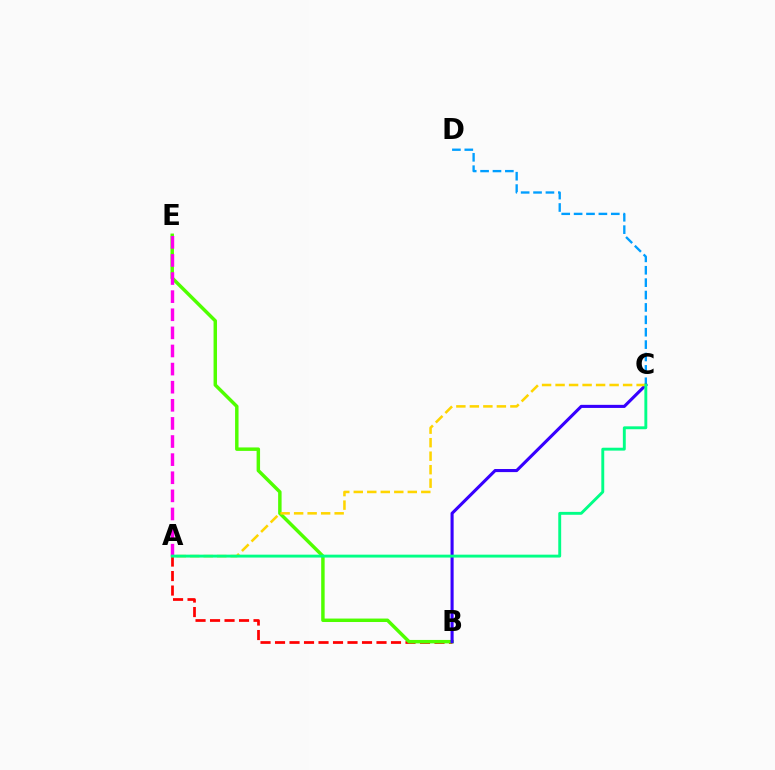{('A', 'B'): [{'color': '#ff0000', 'line_style': 'dashed', 'thickness': 1.97}], ('C', 'D'): [{'color': '#009eff', 'line_style': 'dashed', 'thickness': 1.68}], ('B', 'E'): [{'color': '#4fff00', 'line_style': 'solid', 'thickness': 2.49}], ('B', 'C'): [{'color': '#3700ff', 'line_style': 'solid', 'thickness': 2.23}], ('A', 'E'): [{'color': '#ff00ed', 'line_style': 'dashed', 'thickness': 2.46}], ('A', 'C'): [{'color': '#ffd500', 'line_style': 'dashed', 'thickness': 1.83}, {'color': '#00ff86', 'line_style': 'solid', 'thickness': 2.08}]}